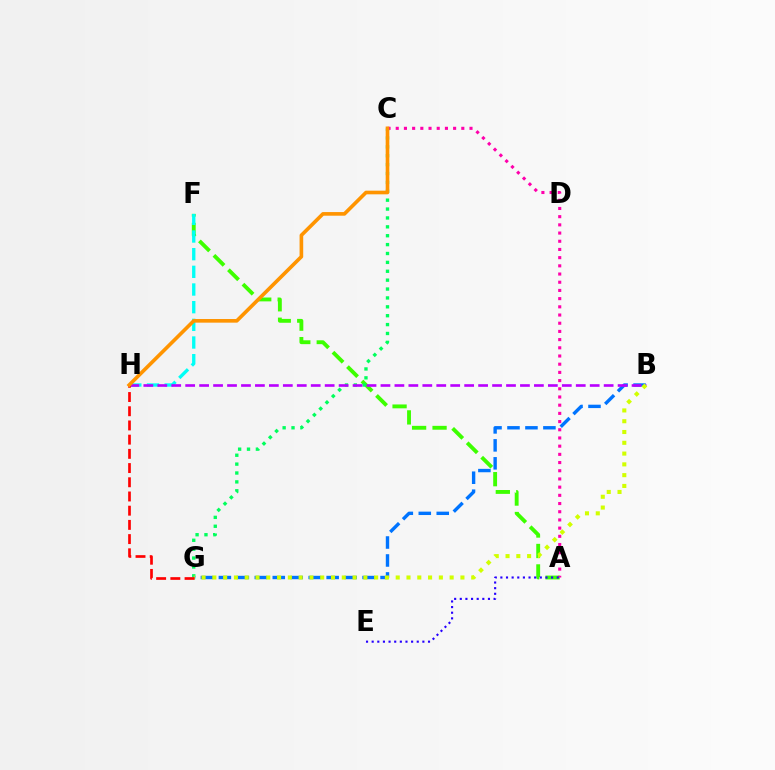{('A', 'F'): [{'color': '#3dff00', 'line_style': 'dashed', 'thickness': 2.78}], ('C', 'G'): [{'color': '#00ff5c', 'line_style': 'dotted', 'thickness': 2.41}], ('B', 'G'): [{'color': '#0074ff', 'line_style': 'dashed', 'thickness': 2.44}, {'color': '#d1ff00', 'line_style': 'dotted', 'thickness': 2.93}], ('A', 'C'): [{'color': '#ff00ac', 'line_style': 'dotted', 'thickness': 2.23}], ('A', 'E'): [{'color': '#2500ff', 'line_style': 'dotted', 'thickness': 1.53}], ('F', 'H'): [{'color': '#00fff6', 'line_style': 'dashed', 'thickness': 2.4}], ('B', 'H'): [{'color': '#b900ff', 'line_style': 'dashed', 'thickness': 1.89}], ('G', 'H'): [{'color': '#ff0000', 'line_style': 'dashed', 'thickness': 1.93}], ('C', 'H'): [{'color': '#ff9400', 'line_style': 'solid', 'thickness': 2.62}]}